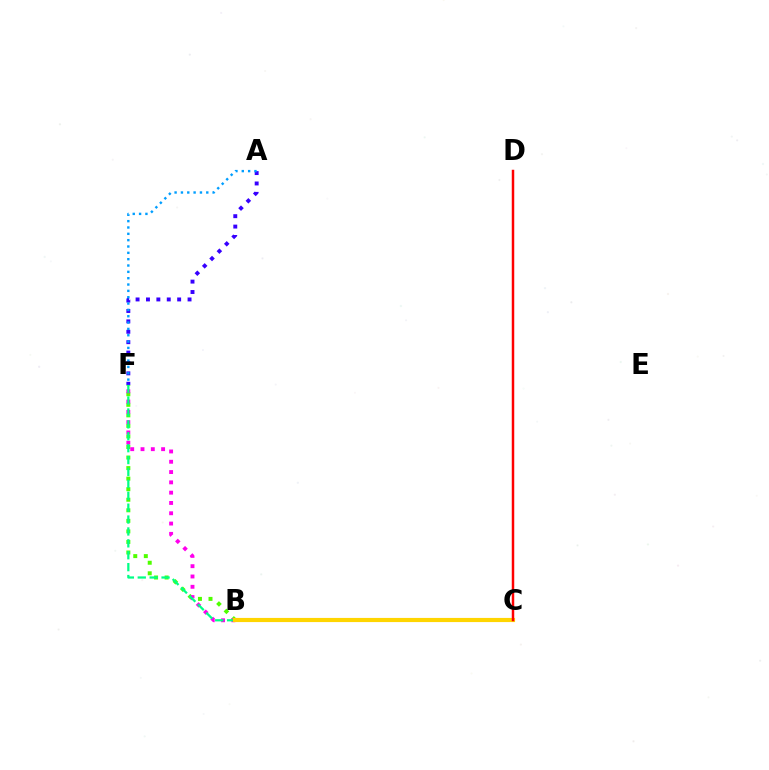{('B', 'F'): [{'color': '#4fff00', 'line_style': 'dotted', 'thickness': 2.87}, {'color': '#ff00ed', 'line_style': 'dotted', 'thickness': 2.8}, {'color': '#00ff86', 'line_style': 'dashed', 'thickness': 1.62}], ('B', 'C'): [{'color': '#ffd500', 'line_style': 'solid', 'thickness': 2.99}], ('A', 'F'): [{'color': '#3700ff', 'line_style': 'dotted', 'thickness': 2.82}, {'color': '#009eff', 'line_style': 'dotted', 'thickness': 1.72}], ('C', 'D'): [{'color': '#ff0000', 'line_style': 'solid', 'thickness': 1.78}]}